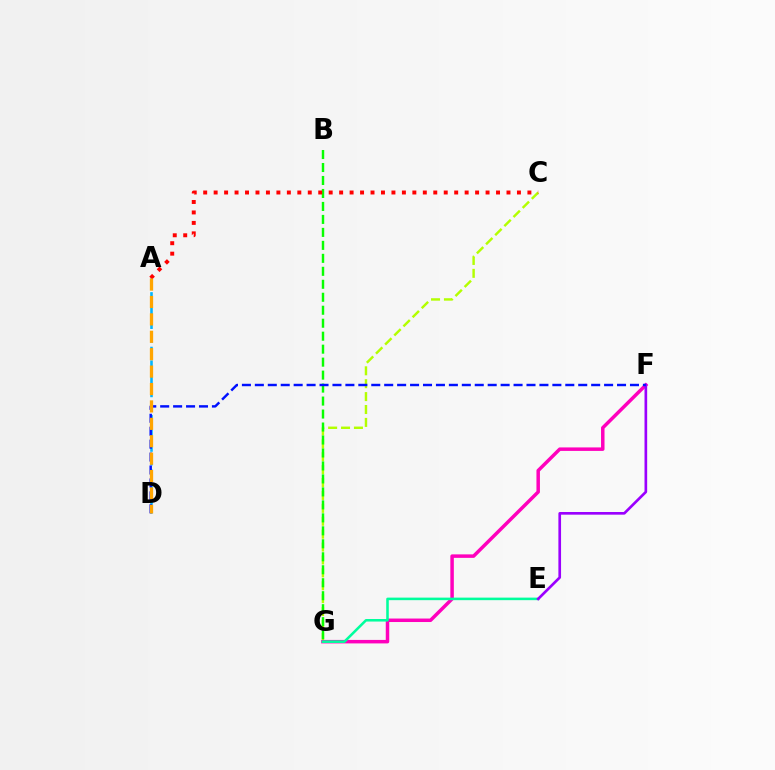{('C', 'G'): [{'color': '#b3ff00', 'line_style': 'dashed', 'thickness': 1.75}], ('B', 'G'): [{'color': '#08ff00', 'line_style': 'dashed', 'thickness': 1.76}], ('F', 'G'): [{'color': '#ff00bd', 'line_style': 'solid', 'thickness': 2.51}], ('A', 'D'): [{'color': '#00b5ff', 'line_style': 'dashed', 'thickness': 1.85}, {'color': '#ffa500', 'line_style': 'dashed', 'thickness': 2.36}], ('E', 'G'): [{'color': '#00ff9d', 'line_style': 'solid', 'thickness': 1.84}], ('E', 'F'): [{'color': '#9b00ff', 'line_style': 'solid', 'thickness': 1.92}], ('D', 'F'): [{'color': '#0010ff', 'line_style': 'dashed', 'thickness': 1.76}], ('A', 'C'): [{'color': '#ff0000', 'line_style': 'dotted', 'thickness': 2.84}]}